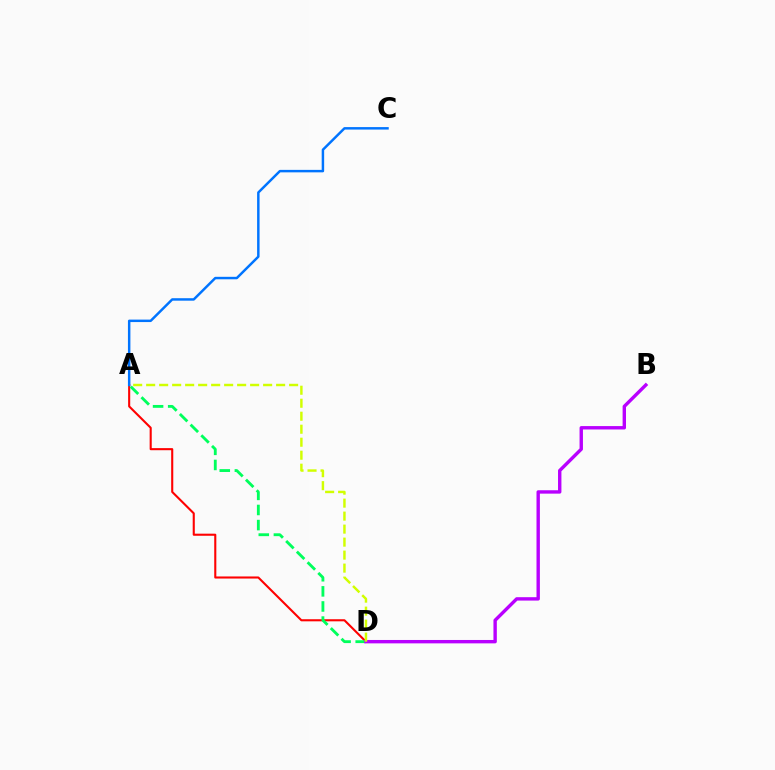{('A', 'D'): [{'color': '#ff0000', 'line_style': 'solid', 'thickness': 1.51}, {'color': '#00ff5c', 'line_style': 'dashed', 'thickness': 2.05}, {'color': '#d1ff00', 'line_style': 'dashed', 'thickness': 1.77}], ('A', 'C'): [{'color': '#0074ff', 'line_style': 'solid', 'thickness': 1.78}], ('B', 'D'): [{'color': '#b900ff', 'line_style': 'solid', 'thickness': 2.44}]}